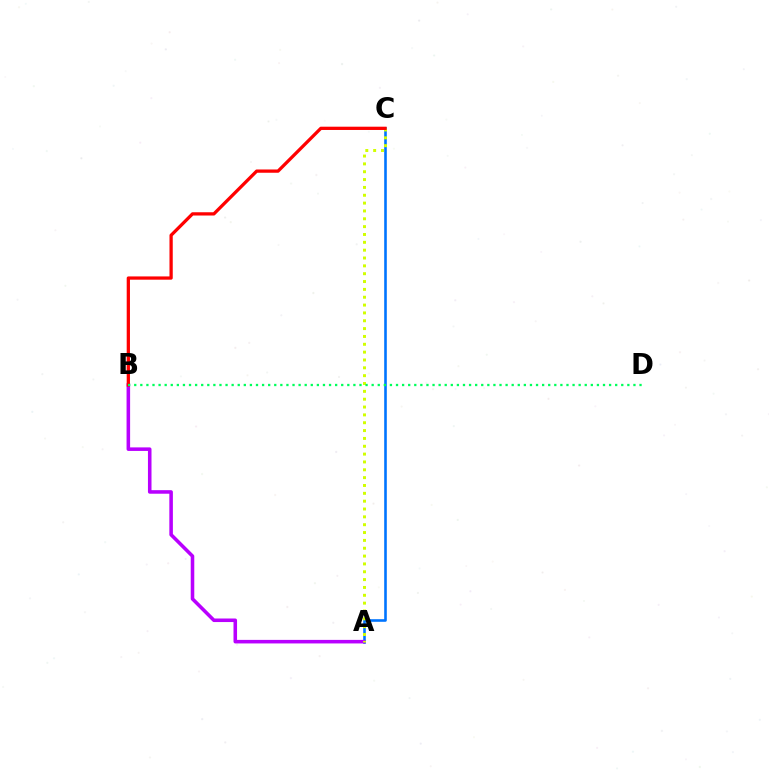{('A', 'C'): [{'color': '#0074ff', 'line_style': 'solid', 'thickness': 1.88}, {'color': '#d1ff00', 'line_style': 'dotted', 'thickness': 2.13}], ('A', 'B'): [{'color': '#b900ff', 'line_style': 'solid', 'thickness': 2.56}], ('B', 'C'): [{'color': '#ff0000', 'line_style': 'solid', 'thickness': 2.35}], ('B', 'D'): [{'color': '#00ff5c', 'line_style': 'dotted', 'thickness': 1.65}]}